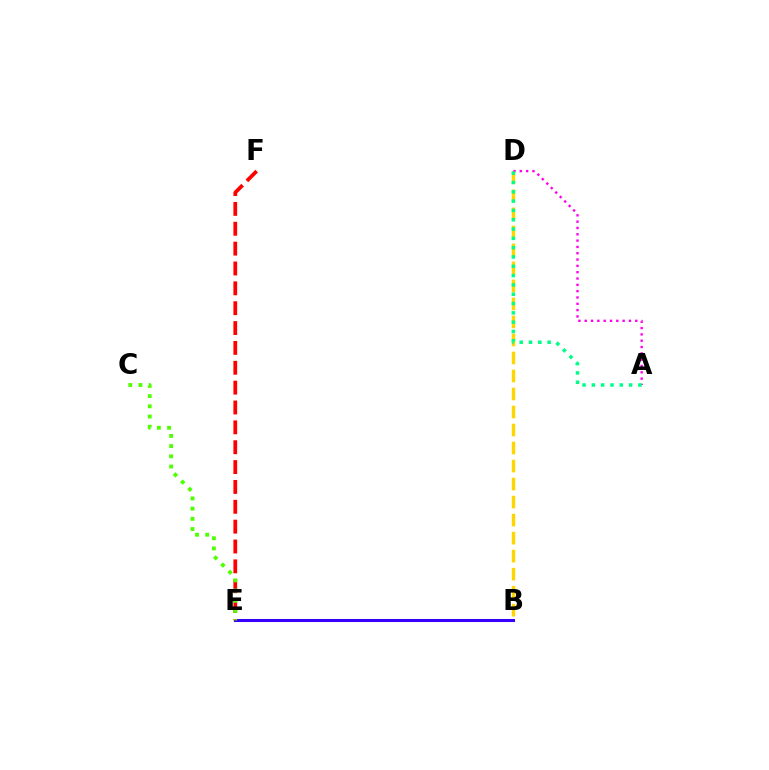{('B', 'D'): [{'color': '#ffd500', 'line_style': 'dashed', 'thickness': 2.45}], ('A', 'D'): [{'color': '#ff00ed', 'line_style': 'dotted', 'thickness': 1.72}, {'color': '#00ff86', 'line_style': 'dotted', 'thickness': 2.53}], ('B', 'E'): [{'color': '#009eff', 'line_style': 'solid', 'thickness': 2.19}, {'color': '#3700ff', 'line_style': 'solid', 'thickness': 2.18}], ('E', 'F'): [{'color': '#ff0000', 'line_style': 'dashed', 'thickness': 2.7}], ('C', 'E'): [{'color': '#4fff00', 'line_style': 'dotted', 'thickness': 2.77}]}